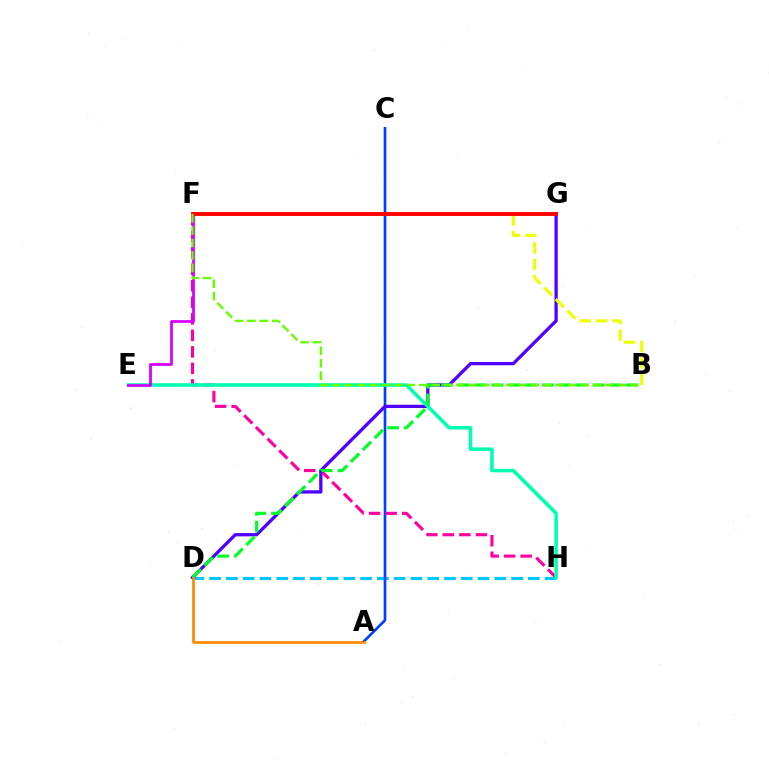{('D', 'H'): [{'color': '#00c7ff', 'line_style': 'dashed', 'thickness': 2.28}], ('A', 'C'): [{'color': '#003fff', 'line_style': 'solid', 'thickness': 1.9}], ('F', 'H'): [{'color': '#ff00a0', 'line_style': 'dashed', 'thickness': 2.24}], ('D', 'G'): [{'color': '#4f00ff', 'line_style': 'solid', 'thickness': 2.37}], ('E', 'H'): [{'color': '#00ffaf', 'line_style': 'solid', 'thickness': 2.54}], ('E', 'F'): [{'color': '#d600ff', 'line_style': 'solid', 'thickness': 1.99}], ('B', 'F'): [{'color': '#eeff00', 'line_style': 'dashed', 'thickness': 2.23}, {'color': '#66ff00', 'line_style': 'dashed', 'thickness': 1.69}], ('B', 'D'): [{'color': '#00ff27', 'line_style': 'dashed', 'thickness': 2.29}], ('F', 'G'): [{'color': '#ff0000', 'line_style': 'solid', 'thickness': 2.8}], ('A', 'D'): [{'color': '#ff8800', 'line_style': 'solid', 'thickness': 1.94}]}